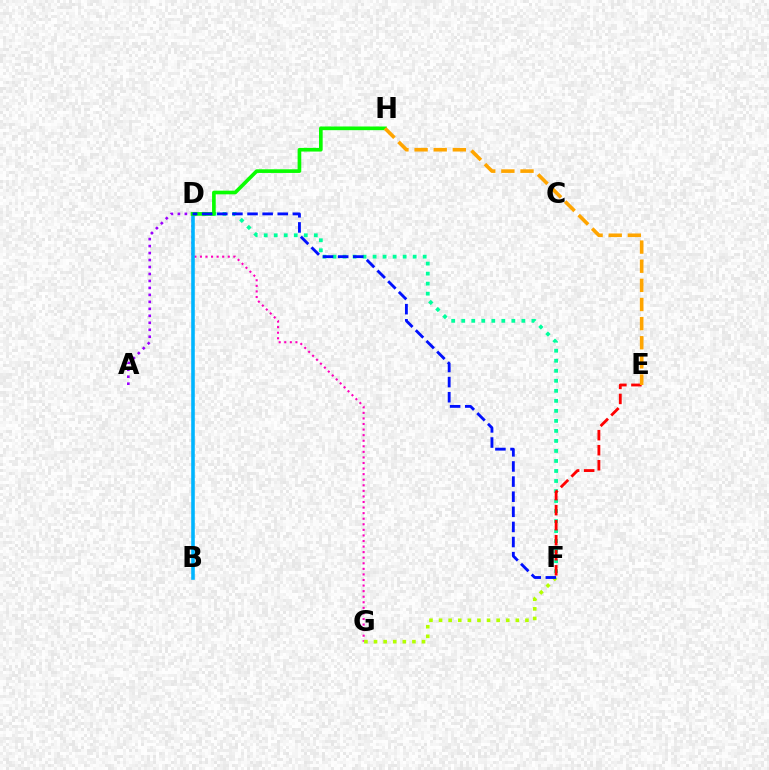{('D', 'G'): [{'color': '#ff00bd', 'line_style': 'dotted', 'thickness': 1.51}], ('B', 'D'): [{'color': '#00b5ff', 'line_style': 'solid', 'thickness': 2.58}], ('A', 'D'): [{'color': '#9b00ff', 'line_style': 'dotted', 'thickness': 1.9}], ('D', 'F'): [{'color': '#00ff9d', 'line_style': 'dotted', 'thickness': 2.72}, {'color': '#0010ff', 'line_style': 'dashed', 'thickness': 2.05}], ('D', 'H'): [{'color': '#08ff00', 'line_style': 'solid', 'thickness': 2.64}], ('F', 'G'): [{'color': '#b3ff00', 'line_style': 'dotted', 'thickness': 2.61}], ('E', 'F'): [{'color': '#ff0000', 'line_style': 'dashed', 'thickness': 2.04}], ('E', 'H'): [{'color': '#ffa500', 'line_style': 'dashed', 'thickness': 2.6}]}